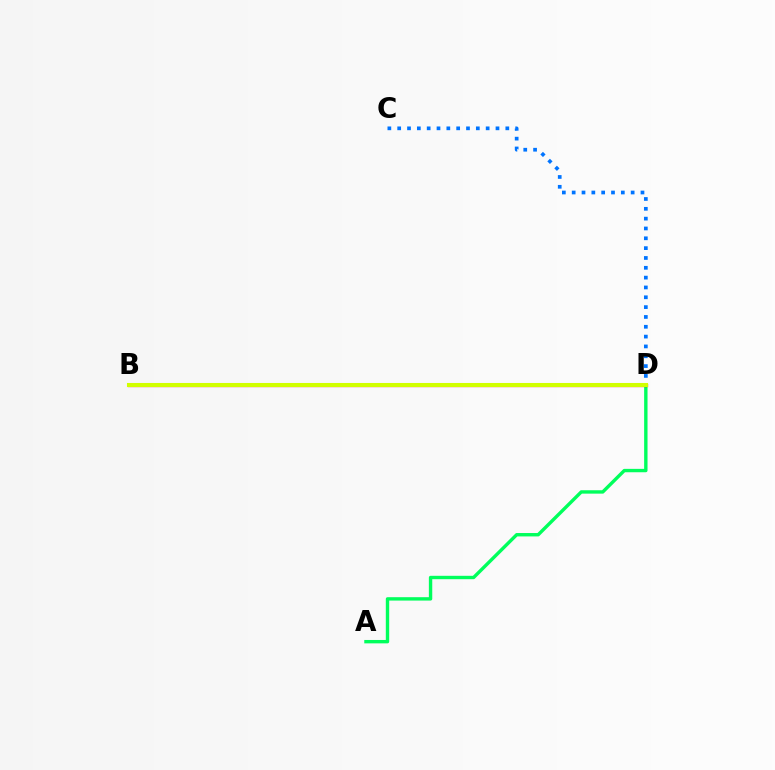{('C', 'D'): [{'color': '#0074ff', 'line_style': 'dotted', 'thickness': 2.67}], ('B', 'D'): [{'color': '#b900ff', 'line_style': 'dashed', 'thickness': 1.96}, {'color': '#ff0000', 'line_style': 'solid', 'thickness': 2.33}, {'color': '#d1ff00', 'line_style': 'solid', 'thickness': 2.92}], ('A', 'D'): [{'color': '#00ff5c', 'line_style': 'solid', 'thickness': 2.44}]}